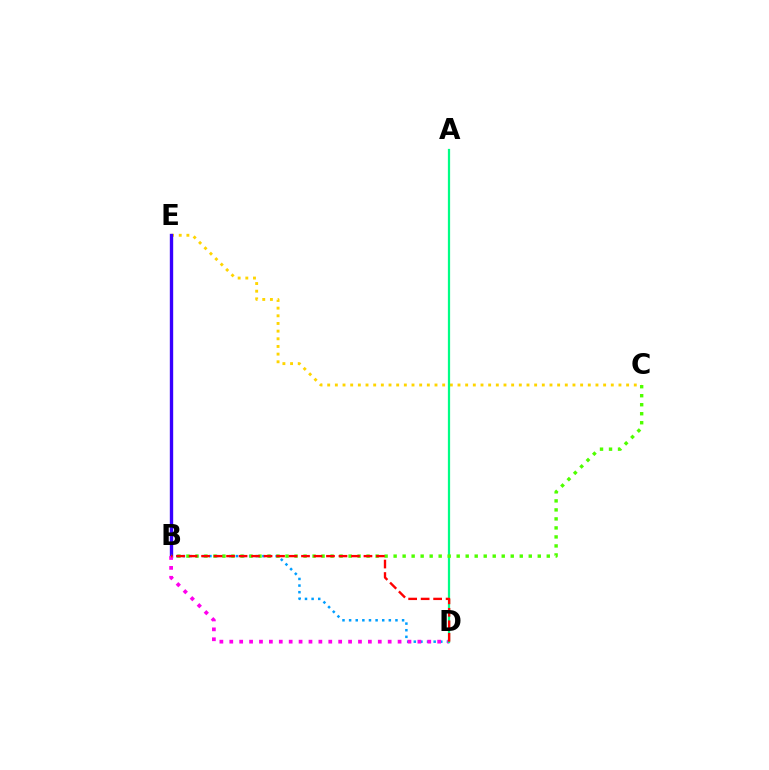{('B', 'D'): [{'color': '#009eff', 'line_style': 'dotted', 'thickness': 1.8}, {'color': '#ff00ed', 'line_style': 'dotted', 'thickness': 2.69}, {'color': '#ff0000', 'line_style': 'dashed', 'thickness': 1.7}], ('C', 'E'): [{'color': '#ffd500', 'line_style': 'dotted', 'thickness': 2.08}], ('B', 'E'): [{'color': '#3700ff', 'line_style': 'solid', 'thickness': 2.42}], ('A', 'D'): [{'color': '#00ff86', 'line_style': 'solid', 'thickness': 1.61}], ('B', 'C'): [{'color': '#4fff00', 'line_style': 'dotted', 'thickness': 2.45}]}